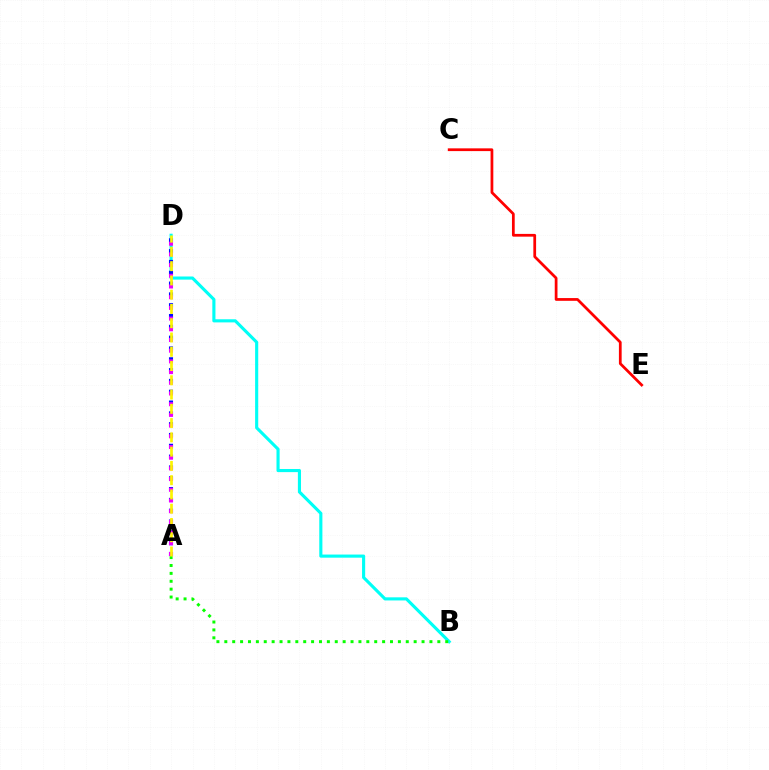{('B', 'D'): [{'color': '#00fff6', 'line_style': 'solid', 'thickness': 2.25}], ('C', 'E'): [{'color': '#ff0000', 'line_style': 'solid', 'thickness': 1.98}], ('A', 'B'): [{'color': '#08ff00', 'line_style': 'dotted', 'thickness': 2.14}], ('A', 'D'): [{'color': '#0010ff', 'line_style': 'dotted', 'thickness': 2.94}, {'color': '#ee00ff', 'line_style': 'dotted', 'thickness': 2.91}, {'color': '#fcf500', 'line_style': 'dashed', 'thickness': 1.94}]}